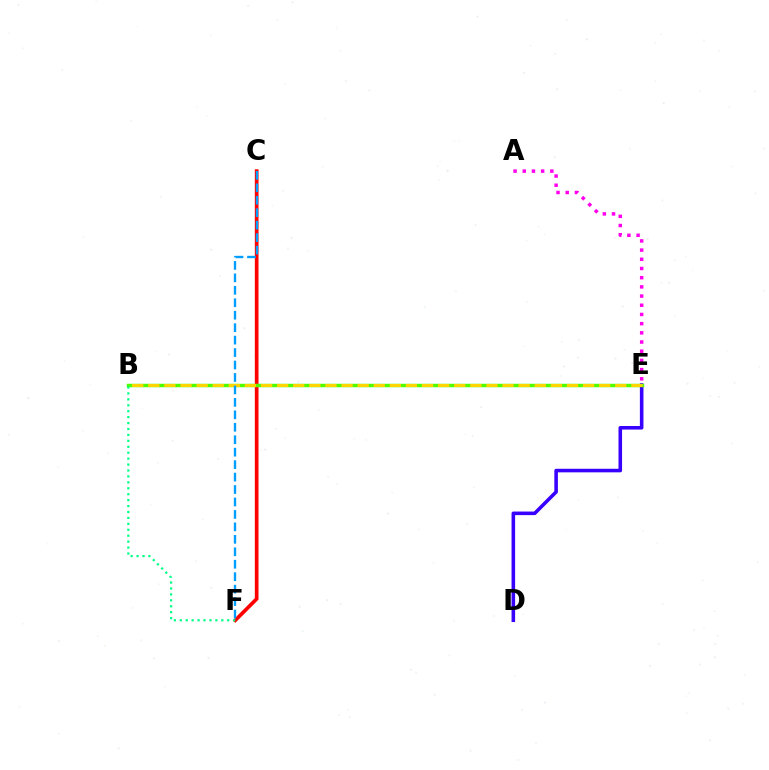{('D', 'E'): [{'color': '#3700ff', 'line_style': 'solid', 'thickness': 2.57}], ('C', 'F'): [{'color': '#ff0000', 'line_style': 'solid', 'thickness': 2.65}, {'color': '#009eff', 'line_style': 'dashed', 'thickness': 1.69}], ('A', 'E'): [{'color': '#ff00ed', 'line_style': 'dotted', 'thickness': 2.5}], ('B', 'E'): [{'color': '#4fff00', 'line_style': 'solid', 'thickness': 2.49}, {'color': '#ffd500', 'line_style': 'dashed', 'thickness': 2.19}], ('B', 'F'): [{'color': '#00ff86', 'line_style': 'dotted', 'thickness': 1.61}]}